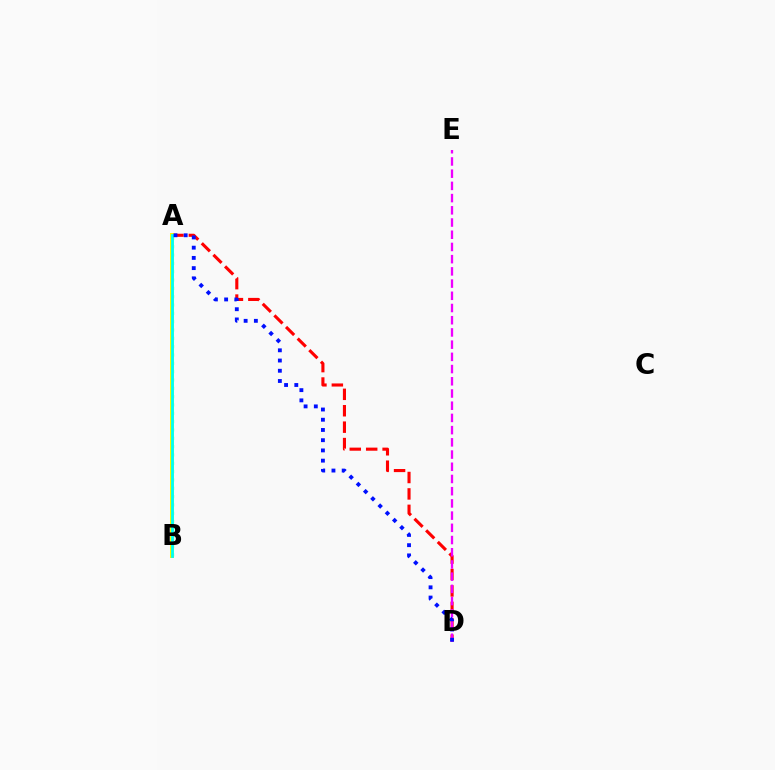{('A', 'D'): [{'color': '#ff0000', 'line_style': 'dashed', 'thickness': 2.23}, {'color': '#0010ff', 'line_style': 'dotted', 'thickness': 2.78}], ('D', 'E'): [{'color': '#ee00ff', 'line_style': 'dashed', 'thickness': 1.66}], ('A', 'B'): [{'color': '#08ff00', 'line_style': 'dotted', 'thickness': 2.26}, {'color': '#fcf500', 'line_style': 'solid', 'thickness': 2.87}, {'color': '#00fff6', 'line_style': 'solid', 'thickness': 2.03}]}